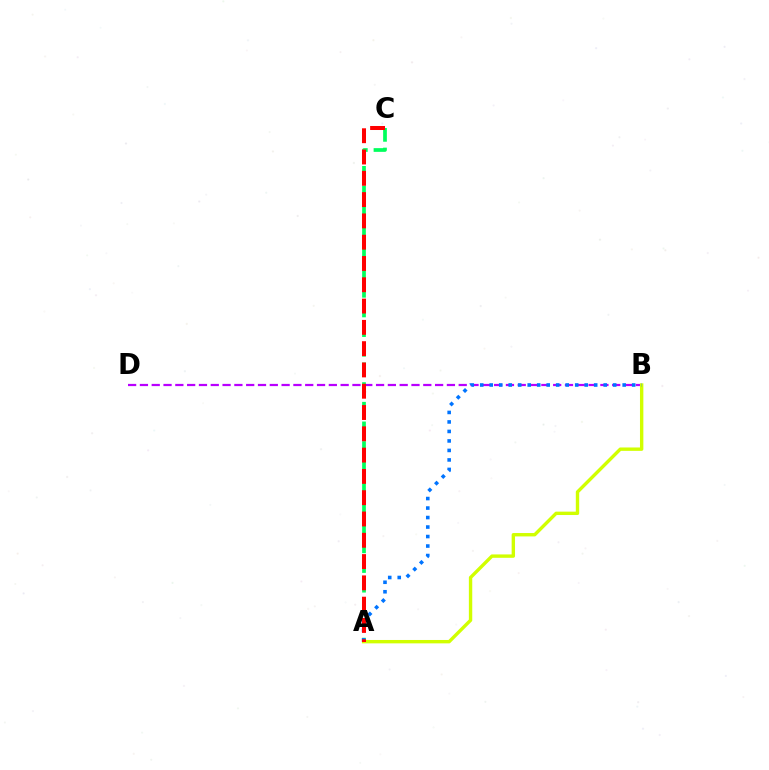{('A', 'C'): [{'color': '#00ff5c', 'line_style': 'dashed', 'thickness': 2.67}, {'color': '#ff0000', 'line_style': 'dashed', 'thickness': 2.89}], ('B', 'D'): [{'color': '#b900ff', 'line_style': 'dashed', 'thickness': 1.6}], ('A', 'B'): [{'color': '#d1ff00', 'line_style': 'solid', 'thickness': 2.44}, {'color': '#0074ff', 'line_style': 'dotted', 'thickness': 2.58}]}